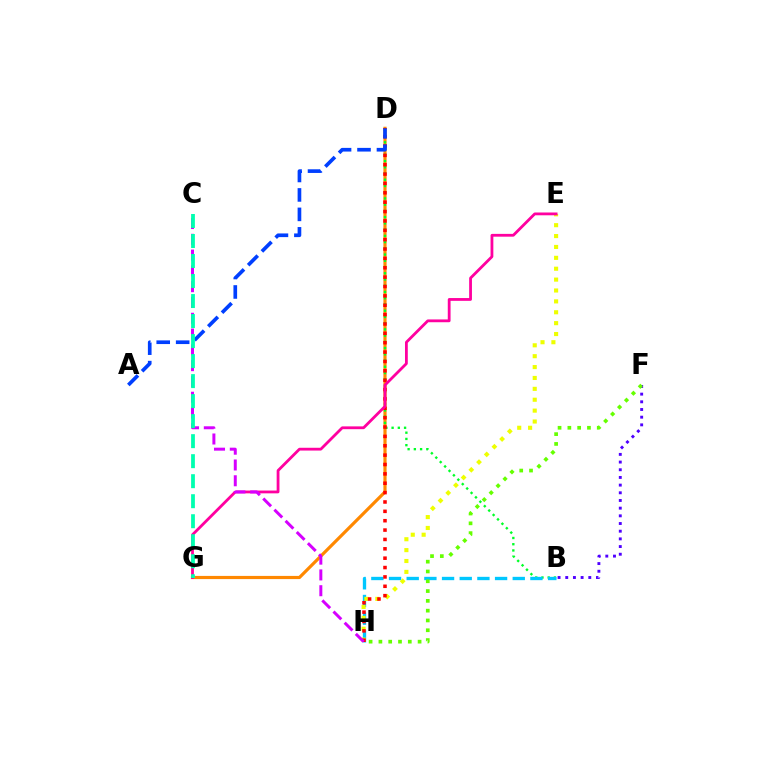{('D', 'G'): [{'color': '#ff8800', 'line_style': 'solid', 'thickness': 2.29}], ('B', 'D'): [{'color': '#00ff27', 'line_style': 'dotted', 'thickness': 1.69}], ('B', 'H'): [{'color': '#00c7ff', 'line_style': 'dashed', 'thickness': 2.4}], ('E', 'H'): [{'color': '#eeff00', 'line_style': 'dotted', 'thickness': 2.96}], ('D', 'H'): [{'color': '#ff0000', 'line_style': 'dotted', 'thickness': 2.55}], ('B', 'F'): [{'color': '#4f00ff', 'line_style': 'dotted', 'thickness': 2.09}], ('E', 'G'): [{'color': '#ff00a0', 'line_style': 'solid', 'thickness': 2.01}], ('C', 'H'): [{'color': '#d600ff', 'line_style': 'dashed', 'thickness': 2.15}], ('F', 'H'): [{'color': '#66ff00', 'line_style': 'dotted', 'thickness': 2.66}], ('A', 'D'): [{'color': '#003fff', 'line_style': 'dashed', 'thickness': 2.64}], ('C', 'G'): [{'color': '#00ffaf', 'line_style': 'dashed', 'thickness': 2.72}]}